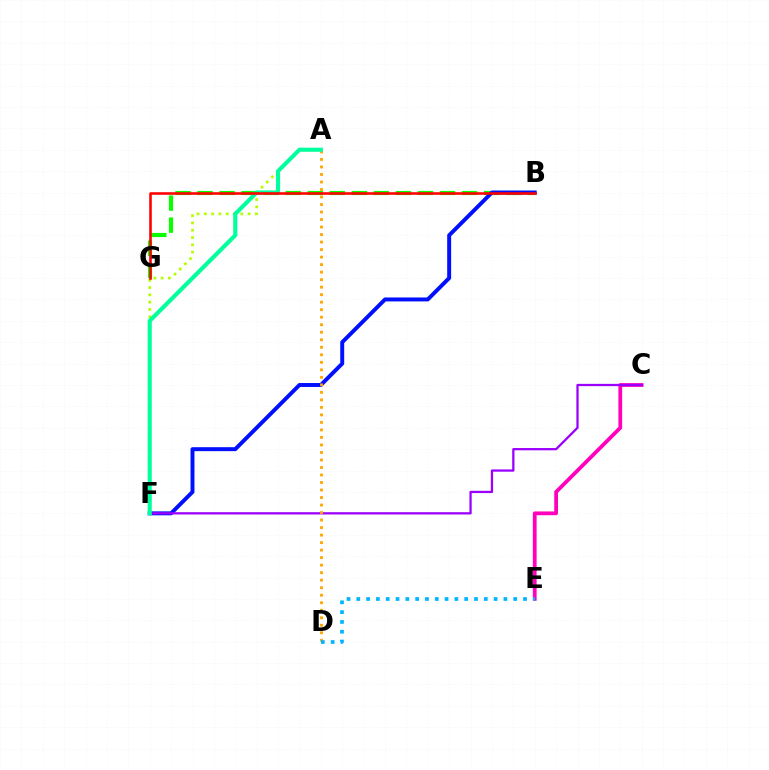{('B', 'G'): [{'color': '#08ff00', 'line_style': 'dashed', 'thickness': 3.0}, {'color': '#ff0000', 'line_style': 'solid', 'thickness': 1.86}], ('B', 'F'): [{'color': '#0010ff', 'line_style': 'solid', 'thickness': 2.84}], ('C', 'E'): [{'color': '#ff00bd', 'line_style': 'solid', 'thickness': 2.71}], ('C', 'F'): [{'color': '#9b00ff', 'line_style': 'solid', 'thickness': 1.63}], ('A', 'F'): [{'color': '#b3ff00', 'line_style': 'dotted', 'thickness': 1.98}, {'color': '#00ff9d', 'line_style': 'solid', 'thickness': 2.96}], ('A', 'D'): [{'color': '#ffa500', 'line_style': 'dotted', 'thickness': 2.04}], ('D', 'E'): [{'color': '#00b5ff', 'line_style': 'dotted', 'thickness': 2.66}]}